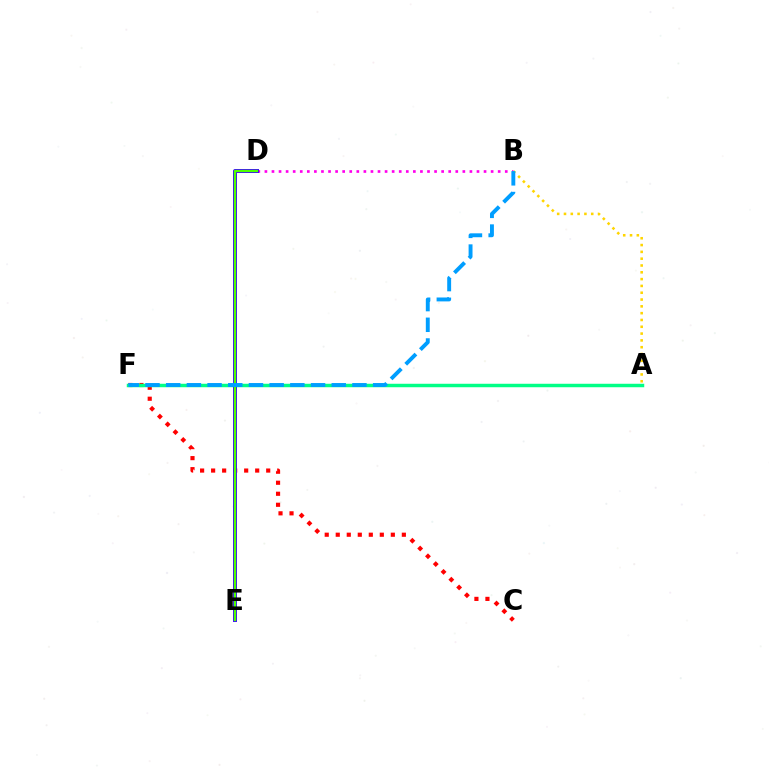{('C', 'F'): [{'color': '#ff0000', 'line_style': 'dotted', 'thickness': 2.99}], ('B', 'D'): [{'color': '#ff00ed', 'line_style': 'dotted', 'thickness': 1.92}], ('A', 'F'): [{'color': '#00ff86', 'line_style': 'solid', 'thickness': 2.5}], ('A', 'B'): [{'color': '#ffd500', 'line_style': 'dotted', 'thickness': 1.85}], ('D', 'E'): [{'color': '#3700ff', 'line_style': 'solid', 'thickness': 2.83}, {'color': '#4fff00', 'line_style': 'solid', 'thickness': 1.66}], ('B', 'F'): [{'color': '#009eff', 'line_style': 'dashed', 'thickness': 2.81}]}